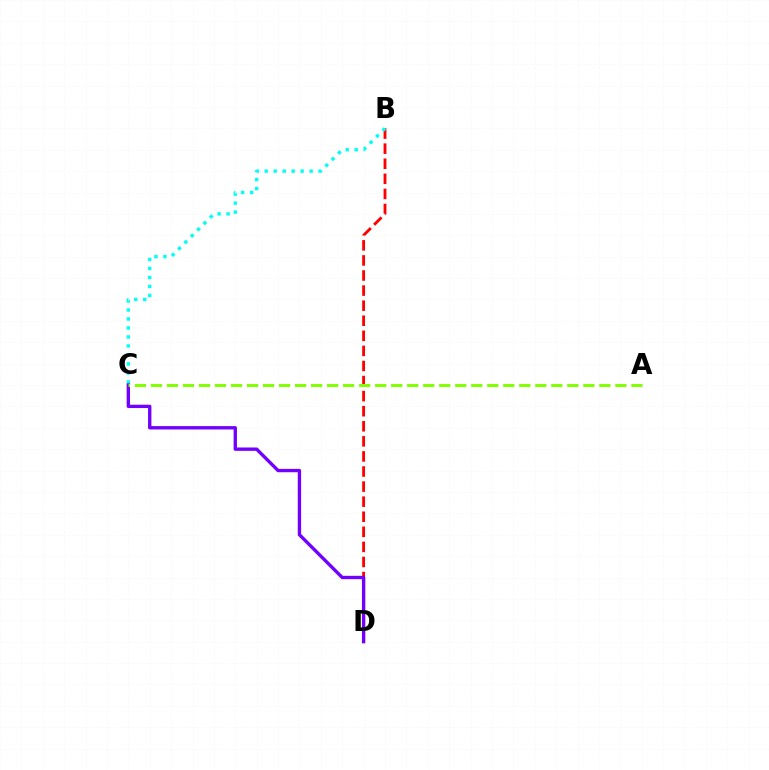{('B', 'D'): [{'color': '#ff0000', 'line_style': 'dashed', 'thickness': 2.05}], ('B', 'C'): [{'color': '#00fff6', 'line_style': 'dotted', 'thickness': 2.44}], ('C', 'D'): [{'color': '#7200ff', 'line_style': 'solid', 'thickness': 2.42}], ('A', 'C'): [{'color': '#84ff00', 'line_style': 'dashed', 'thickness': 2.18}]}